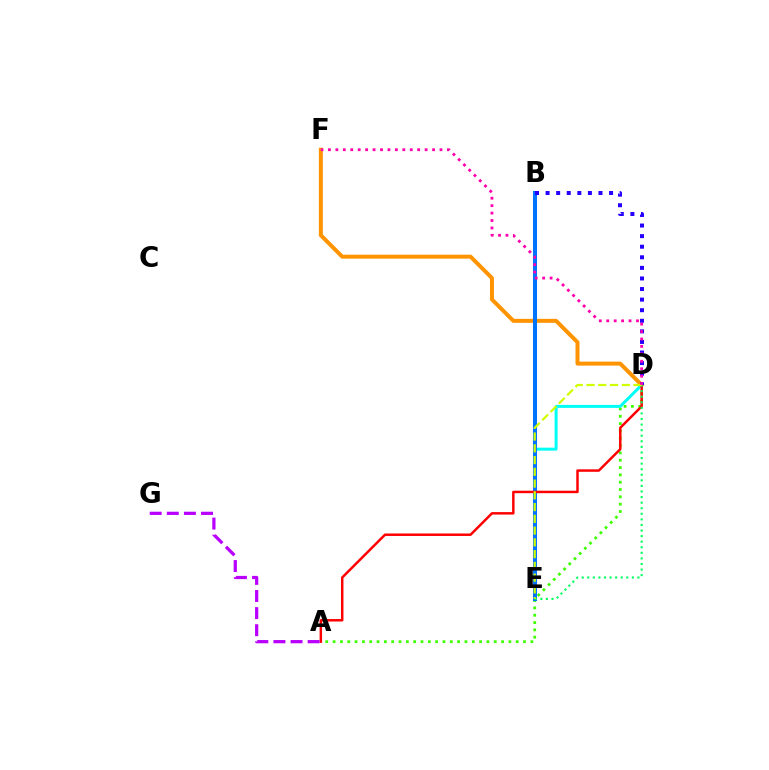{('A', 'D'): [{'color': '#3dff00', 'line_style': 'dotted', 'thickness': 1.99}, {'color': '#ff0000', 'line_style': 'solid', 'thickness': 1.78}], ('D', 'F'): [{'color': '#ff9400', 'line_style': 'solid', 'thickness': 2.86}, {'color': '#ff00ac', 'line_style': 'dotted', 'thickness': 2.02}], ('D', 'E'): [{'color': '#00fff6', 'line_style': 'solid', 'thickness': 2.16}, {'color': '#00ff5c', 'line_style': 'dotted', 'thickness': 1.52}, {'color': '#d1ff00', 'line_style': 'dashed', 'thickness': 1.6}], ('B', 'E'): [{'color': '#0074ff', 'line_style': 'solid', 'thickness': 2.91}], ('B', 'D'): [{'color': '#2500ff', 'line_style': 'dotted', 'thickness': 2.87}], ('A', 'G'): [{'color': '#b900ff', 'line_style': 'dashed', 'thickness': 2.32}]}